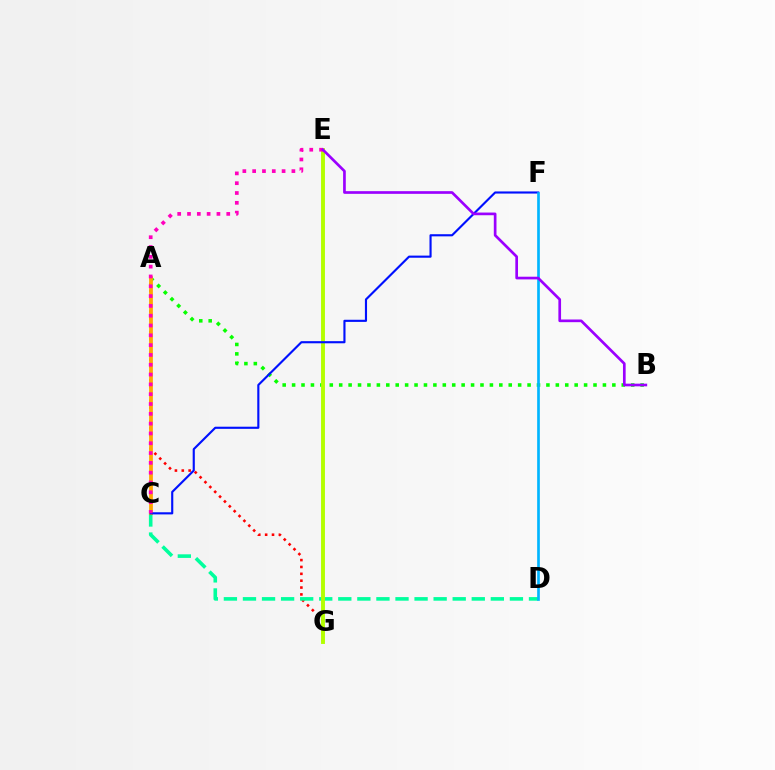{('A', 'G'): [{'color': '#ff0000', 'line_style': 'dotted', 'thickness': 1.86}], ('C', 'D'): [{'color': '#00ff9d', 'line_style': 'dashed', 'thickness': 2.59}], ('A', 'B'): [{'color': '#08ff00', 'line_style': 'dotted', 'thickness': 2.56}], ('A', 'C'): [{'color': '#ffa500', 'line_style': 'solid', 'thickness': 2.71}], ('E', 'G'): [{'color': '#b3ff00', 'line_style': 'solid', 'thickness': 2.81}], ('C', 'F'): [{'color': '#0010ff', 'line_style': 'solid', 'thickness': 1.54}], ('C', 'E'): [{'color': '#ff00bd', 'line_style': 'dotted', 'thickness': 2.67}], ('D', 'F'): [{'color': '#00b5ff', 'line_style': 'solid', 'thickness': 1.93}], ('B', 'E'): [{'color': '#9b00ff', 'line_style': 'solid', 'thickness': 1.93}]}